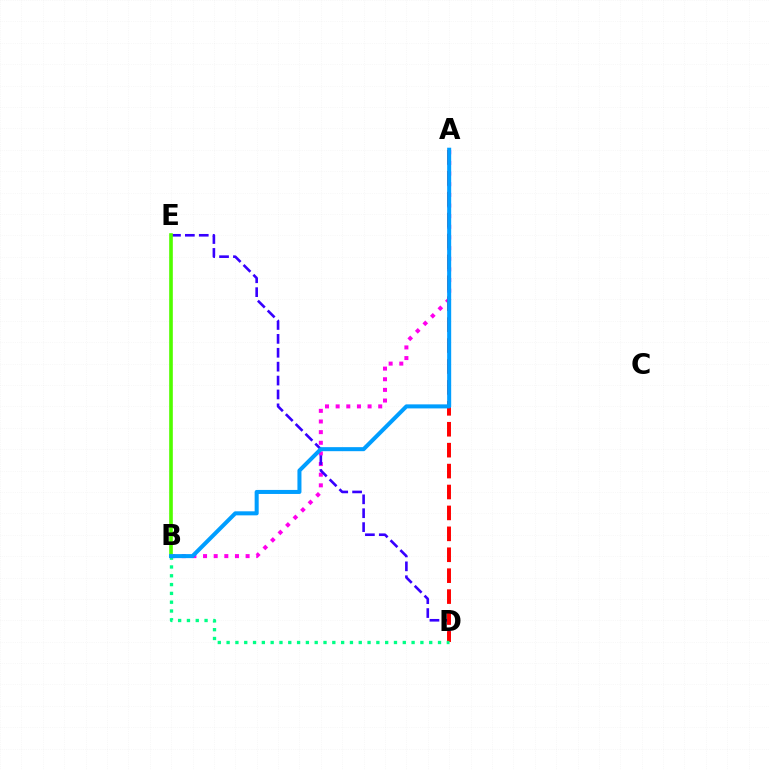{('A', 'B'): [{'color': '#ff00ed', 'line_style': 'dotted', 'thickness': 2.89}, {'color': '#009eff', 'line_style': 'solid', 'thickness': 2.9}], ('D', 'E'): [{'color': '#3700ff', 'line_style': 'dashed', 'thickness': 1.89}], ('A', 'D'): [{'color': '#ff0000', 'line_style': 'dashed', 'thickness': 2.84}], ('B', 'D'): [{'color': '#00ff86', 'line_style': 'dotted', 'thickness': 2.39}], ('B', 'E'): [{'color': '#ffd500', 'line_style': 'solid', 'thickness': 1.63}, {'color': '#4fff00', 'line_style': 'solid', 'thickness': 2.6}]}